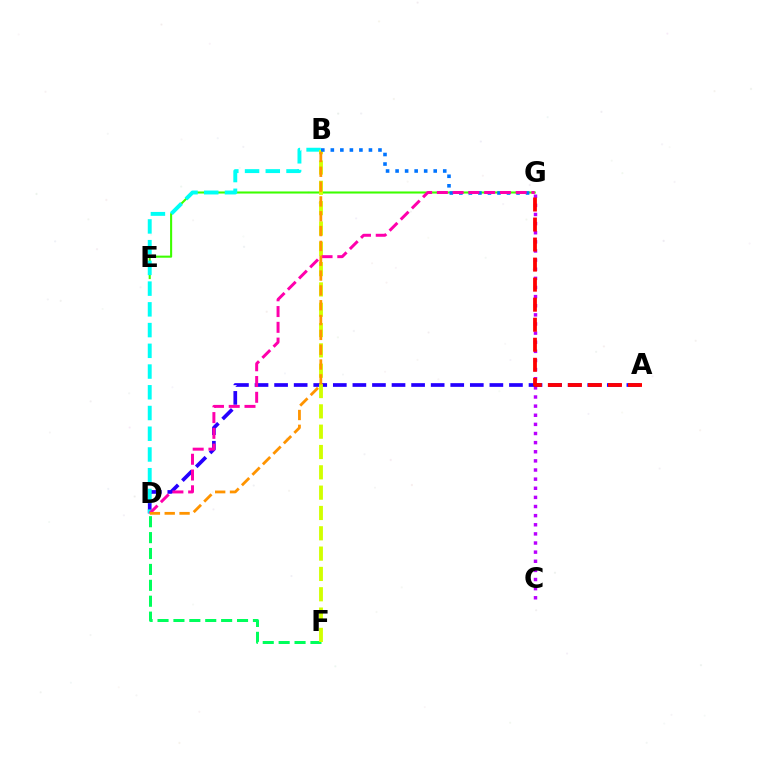{('E', 'G'): [{'color': '#3dff00', 'line_style': 'solid', 'thickness': 1.5}], ('D', 'F'): [{'color': '#00ff5c', 'line_style': 'dashed', 'thickness': 2.16}], ('C', 'G'): [{'color': '#b900ff', 'line_style': 'dotted', 'thickness': 2.48}], ('A', 'D'): [{'color': '#2500ff', 'line_style': 'dashed', 'thickness': 2.66}], ('B', 'D'): [{'color': '#00fff6', 'line_style': 'dashed', 'thickness': 2.82}, {'color': '#ff9400', 'line_style': 'dashed', 'thickness': 2.01}], ('B', 'F'): [{'color': '#d1ff00', 'line_style': 'dashed', 'thickness': 2.76}], ('B', 'G'): [{'color': '#0074ff', 'line_style': 'dotted', 'thickness': 2.59}], ('D', 'G'): [{'color': '#ff00ac', 'line_style': 'dashed', 'thickness': 2.14}], ('A', 'G'): [{'color': '#ff0000', 'line_style': 'dashed', 'thickness': 2.72}]}